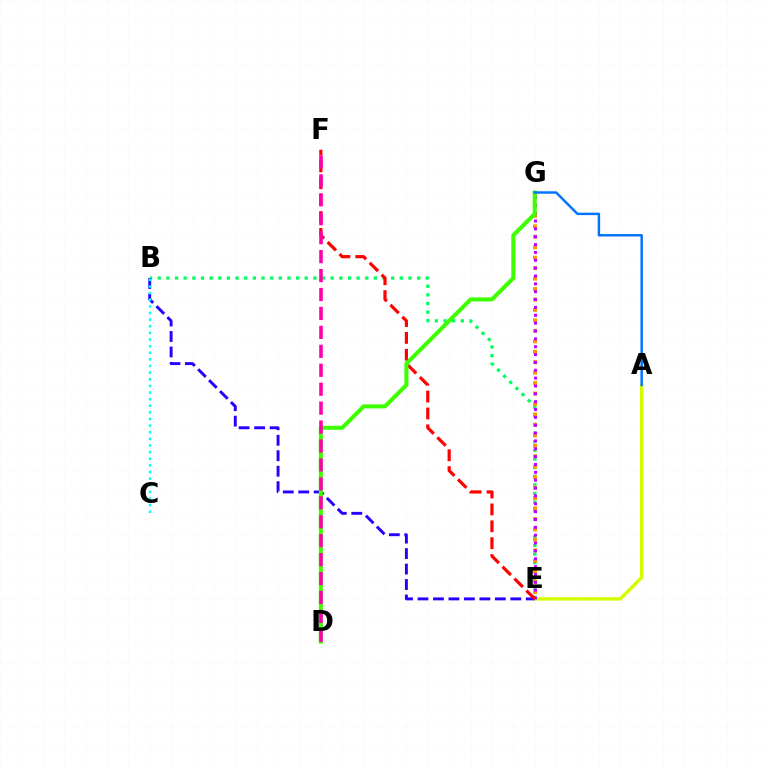{('B', 'E'): [{'color': '#00ff5c', 'line_style': 'dotted', 'thickness': 2.35}, {'color': '#2500ff', 'line_style': 'dashed', 'thickness': 2.1}], ('A', 'E'): [{'color': '#d1ff00', 'line_style': 'solid', 'thickness': 2.45}], ('E', 'G'): [{'color': '#ff9400', 'line_style': 'dotted', 'thickness': 2.84}, {'color': '#b900ff', 'line_style': 'dotted', 'thickness': 2.13}], ('E', 'F'): [{'color': '#ff0000', 'line_style': 'dashed', 'thickness': 2.29}], ('D', 'G'): [{'color': '#3dff00', 'line_style': 'solid', 'thickness': 2.93}], ('A', 'G'): [{'color': '#0074ff', 'line_style': 'solid', 'thickness': 1.76}], ('B', 'C'): [{'color': '#00fff6', 'line_style': 'dotted', 'thickness': 1.8}], ('D', 'F'): [{'color': '#ff00ac', 'line_style': 'dashed', 'thickness': 2.57}]}